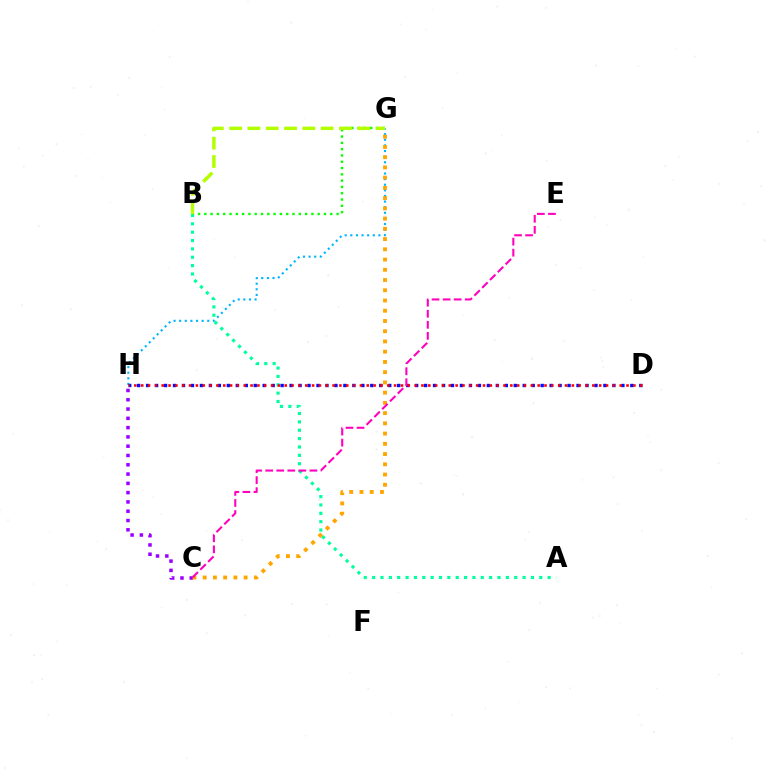{('G', 'H'): [{'color': '#00b5ff', 'line_style': 'dotted', 'thickness': 1.53}], ('D', 'H'): [{'color': '#0010ff', 'line_style': 'dotted', 'thickness': 2.44}, {'color': '#ff0000', 'line_style': 'dotted', 'thickness': 1.86}], ('A', 'B'): [{'color': '#00ff9d', 'line_style': 'dotted', 'thickness': 2.27}], ('C', 'H'): [{'color': '#9b00ff', 'line_style': 'dotted', 'thickness': 2.52}], ('C', 'G'): [{'color': '#ffa500', 'line_style': 'dotted', 'thickness': 2.78}], ('B', 'G'): [{'color': '#08ff00', 'line_style': 'dotted', 'thickness': 1.71}, {'color': '#b3ff00', 'line_style': 'dashed', 'thickness': 2.49}], ('C', 'E'): [{'color': '#ff00bd', 'line_style': 'dashed', 'thickness': 1.5}]}